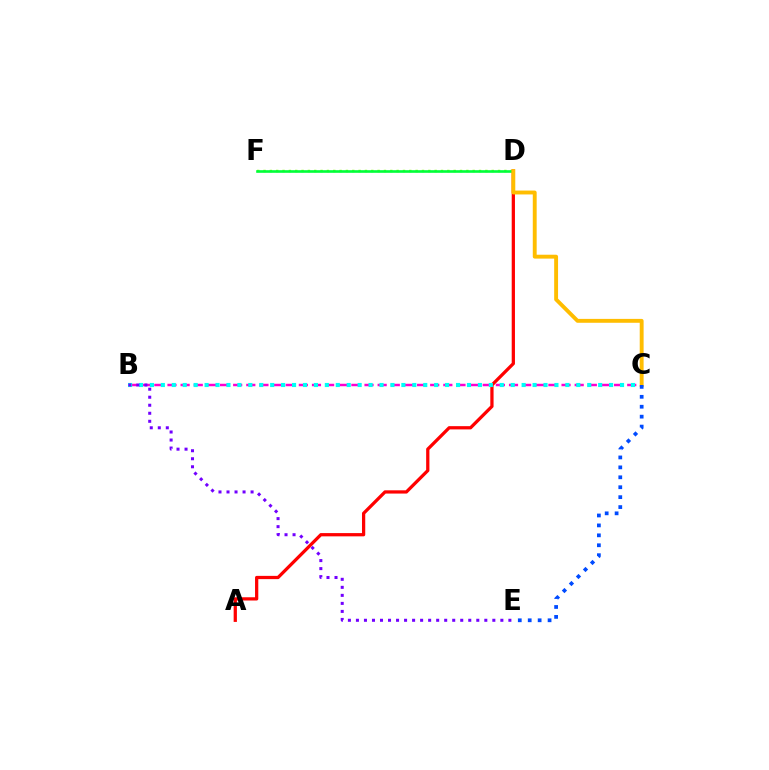{('B', 'C'): [{'color': '#ff00cf', 'line_style': 'dashed', 'thickness': 1.78}, {'color': '#00fff6', 'line_style': 'dotted', 'thickness': 2.97}], ('D', 'F'): [{'color': '#84ff00', 'line_style': 'dotted', 'thickness': 1.72}, {'color': '#00ff39', 'line_style': 'solid', 'thickness': 1.88}], ('A', 'D'): [{'color': '#ff0000', 'line_style': 'solid', 'thickness': 2.34}], ('C', 'D'): [{'color': '#ffbd00', 'line_style': 'solid', 'thickness': 2.8}], ('C', 'E'): [{'color': '#004bff', 'line_style': 'dotted', 'thickness': 2.7}], ('B', 'E'): [{'color': '#7200ff', 'line_style': 'dotted', 'thickness': 2.18}]}